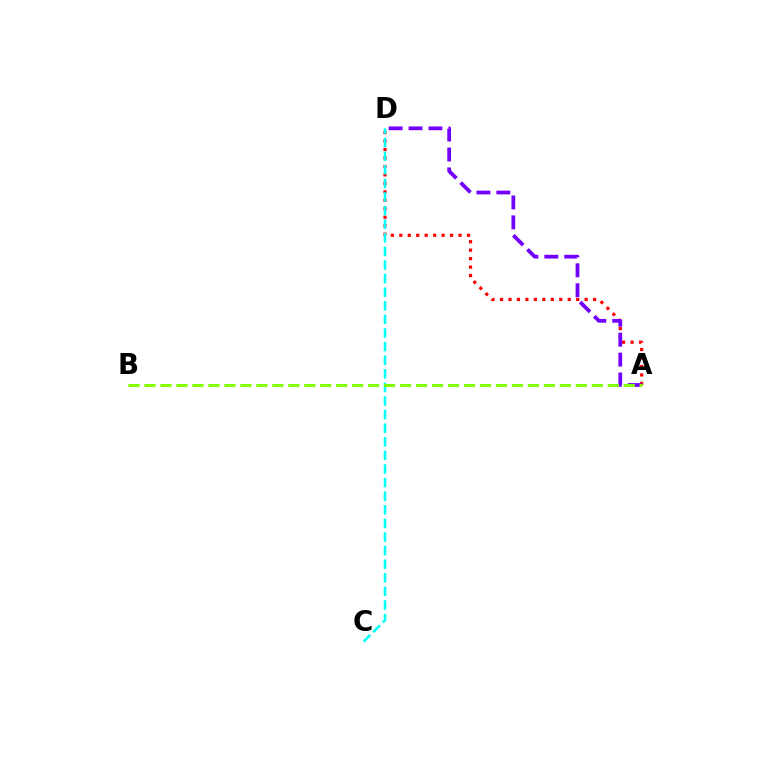{('A', 'D'): [{'color': '#ff0000', 'line_style': 'dotted', 'thickness': 2.3}, {'color': '#7200ff', 'line_style': 'dashed', 'thickness': 2.71}], ('C', 'D'): [{'color': '#00fff6', 'line_style': 'dashed', 'thickness': 1.85}], ('A', 'B'): [{'color': '#84ff00', 'line_style': 'dashed', 'thickness': 2.17}]}